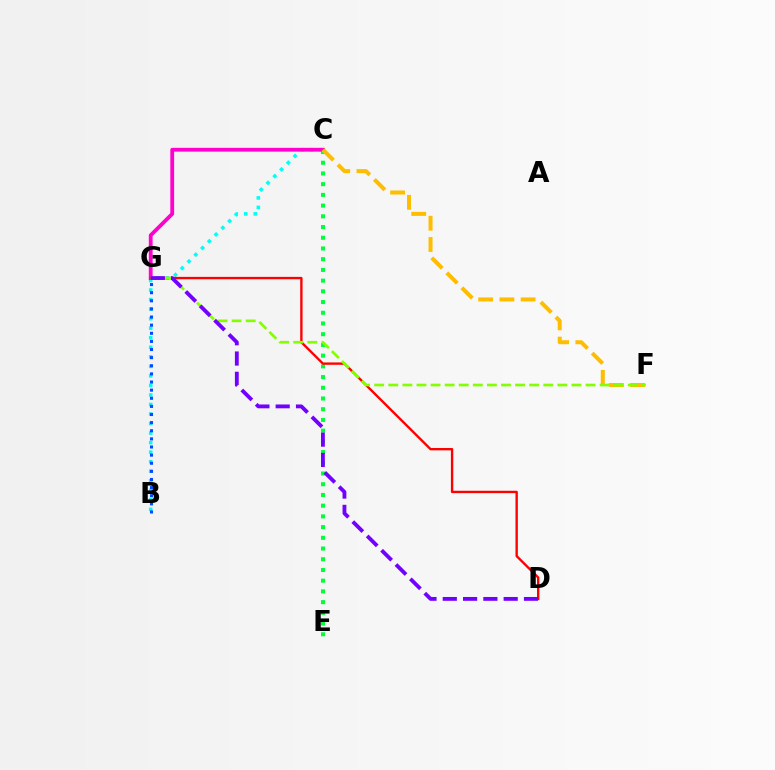{('C', 'E'): [{'color': '#00ff39', 'line_style': 'dotted', 'thickness': 2.91}], ('B', 'C'): [{'color': '#00fff6', 'line_style': 'dotted', 'thickness': 2.59}], ('C', 'G'): [{'color': '#ff00cf', 'line_style': 'solid', 'thickness': 2.74}], ('D', 'G'): [{'color': '#ff0000', 'line_style': 'solid', 'thickness': 1.7}, {'color': '#7200ff', 'line_style': 'dashed', 'thickness': 2.76}], ('B', 'G'): [{'color': '#004bff', 'line_style': 'dotted', 'thickness': 2.21}], ('C', 'F'): [{'color': '#ffbd00', 'line_style': 'dashed', 'thickness': 2.88}], ('F', 'G'): [{'color': '#84ff00', 'line_style': 'dashed', 'thickness': 1.91}]}